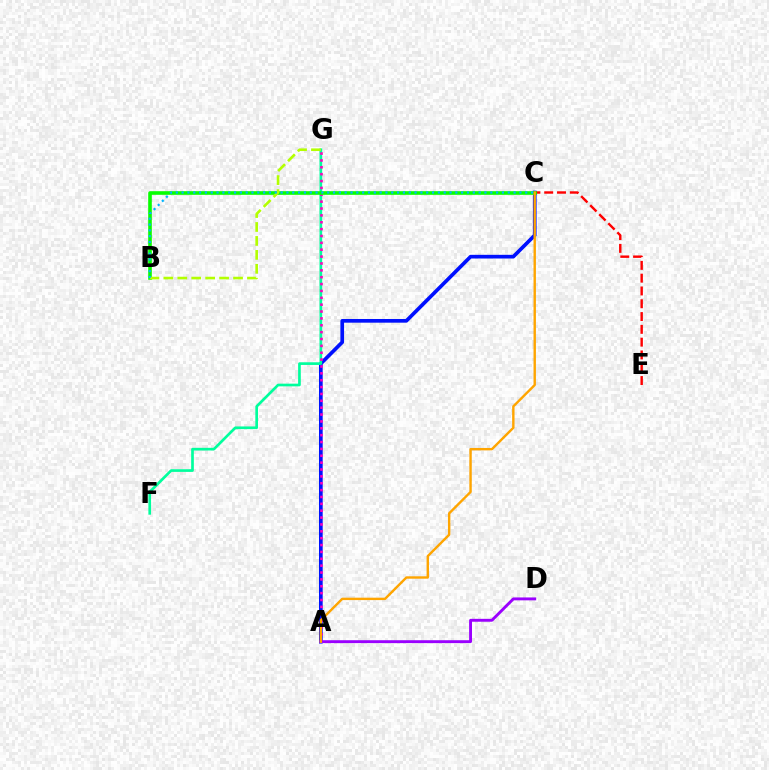{('A', 'C'): [{'color': '#0010ff', 'line_style': 'solid', 'thickness': 2.65}, {'color': '#ffa500', 'line_style': 'solid', 'thickness': 1.73}], ('F', 'G'): [{'color': '#00ff9d', 'line_style': 'solid', 'thickness': 1.93}], ('C', 'E'): [{'color': '#ff0000', 'line_style': 'dashed', 'thickness': 1.74}], ('A', 'G'): [{'color': '#ff00bd', 'line_style': 'dotted', 'thickness': 1.87}], ('B', 'C'): [{'color': '#08ff00', 'line_style': 'solid', 'thickness': 2.6}, {'color': '#00b5ff', 'line_style': 'dotted', 'thickness': 1.58}], ('B', 'G'): [{'color': '#b3ff00', 'line_style': 'dashed', 'thickness': 1.89}], ('A', 'D'): [{'color': '#9b00ff', 'line_style': 'solid', 'thickness': 2.08}]}